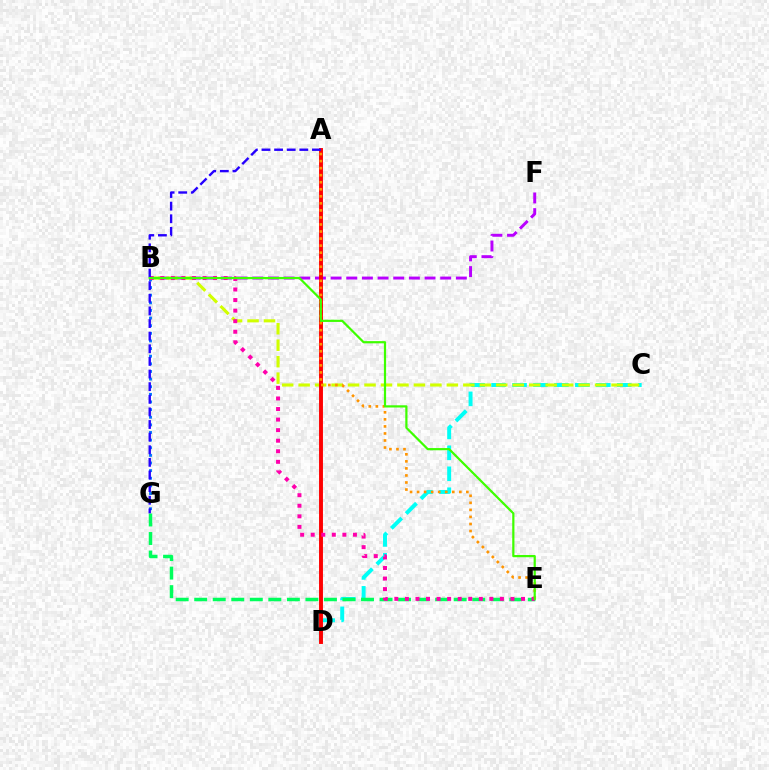{('B', 'F'): [{'color': '#b900ff', 'line_style': 'dashed', 'thickness': 2.13}], ('C', 'D'): [{'color': '#00fff6', 'line_style': 'dashed', 'thickness': 2.85}], ('B', 'C'): [{'color': '#d1ff00', 'line_style': 'dashed', 'thickness': 2.24}], ('B', 'G'): [{'color': '#0074ff', 'line_style': 'dotted', 'thickness': 2.07}], ('E', 'G'): [{'color': '#00ff5c', 'line_style': 'dashed', 'thickness': 2.52}], ('A', 'D'): [{'color': '#ff0000', 'line_style': 'solid', 'thickness': 2.81}], ('A', 'E'): [{'color': '#ff9400', 'line_style': 'dotted', 'thickness': 1.91}], ('B', 'E'): [{'color': '#ff00ac', 'line_style': 'dotted', 'thickness': 2.87}, {'color': '#3dff00', 'line_style': 'solid', 'thickness': 1.59}], ('A', 'G'): [{'color': '#2500ff', 'line_style': 'dashed', 'thickness': 1.71}]}